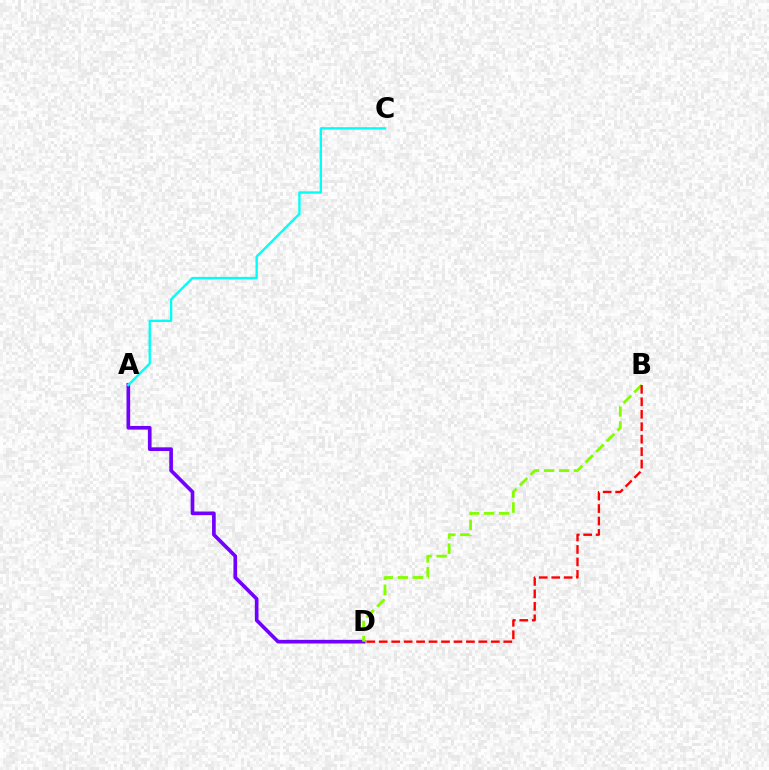{('A', 'D'): [{'color': '#7200ff', 'line_style': 'solid', 'thickness': 2.64}], ('A', 'C'): [{'color': '#00fff6', 'line_style': 'solid', 'thickness': 1.7}], ('B', 'D'): [{'color': '#84ff00', 'line_style': 'dashed', 'thickness': 2.04}, {'color': '#ff0000', 'line_style': 'dashed', 'thickness': 1.69}]}